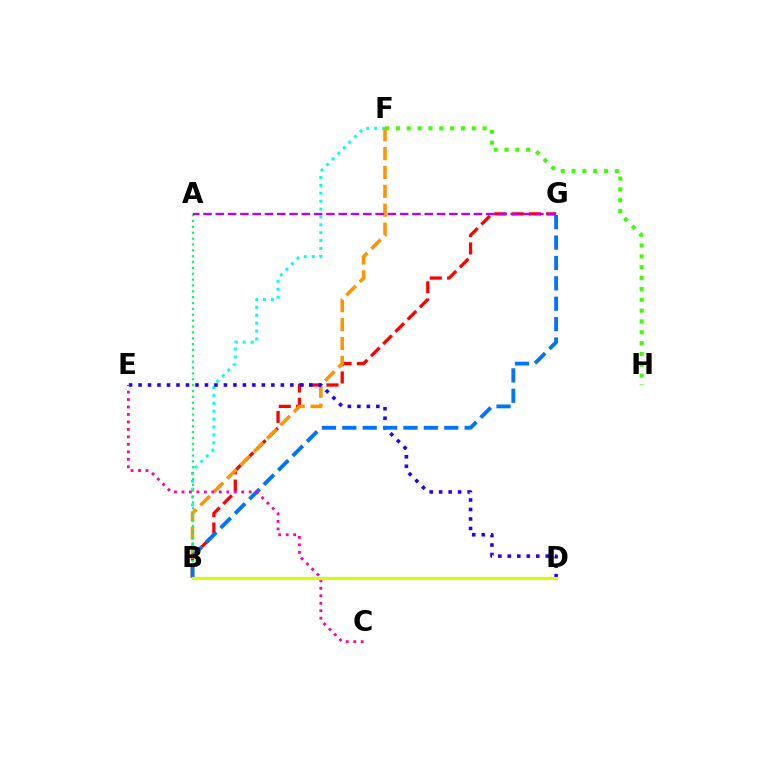{('B', 'F'): [{'color': '#00fff6', 'line_style': 'dotted', 'thickness': 2.14}, {'color': '#ff9400', 'line_style': 'dashed', 'thickness': 2.56}], ('B', 'G'): [{'color': '#ff0000', 'line_style': 'dashed', 'thickness': 2.35}, {'color': '#0074ff', 'line_style': 'dashed', 'thickness': 2.77}], ('D', 'E'): [{'color': '#2500ff', 'line_style': 'dotted', 'thickness': 2.58}], ('A', 'B'): [{'color': '#00ff5c', 'line_style': 'dotted', 'thickness': 1.59}], ('A', 'G'): [{'color': '#b900ff', 'line_style': 'dashed', 'thickness': 1.67}], ('F', 'H'): [{'color': '#3dff00', 'line_style': 'dotted', 'thickness': 2.94}], ('C', 'E'): [{'color': '#ff00ac', 'line_style': 'dotted', 'thickness': 2.03}], ('B', 'D'): [{'color': '#d1ff00', 'line_style': 'solid', 'thickness': 2.27}]}